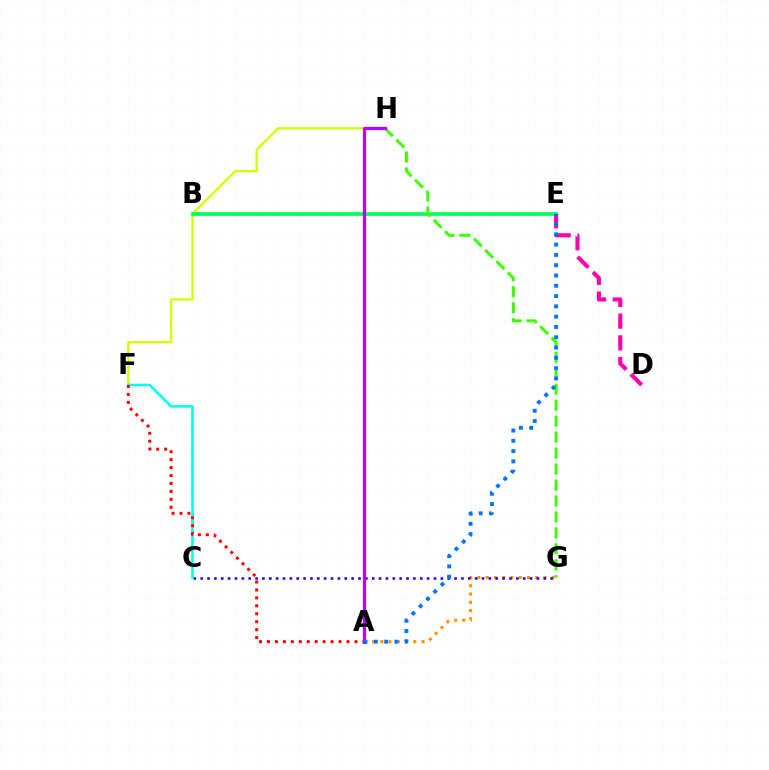{('A', 'G'): [{'color': '#ff9400', 'line_style': 'dotted', 'thickness': 2.25}], ('C', 'G'): [{'color': '#2500ff', 'line_style': 'dotted', 'thickness': 1.86}], ('F', 'H'): [{'color': '#d1ff00', 'line_style': 'solid', 'thickness': 1.67}], ('C', 'F'): [{'color': '#00fff6', 'line_style': 'solid', 'thickness': 1.87}], ('B', 'E'): [{'color': '#00ff5c', 'line_style': 'solid', 'thickness': 2.64}], ('A', 'F'): [{'color': '#ff0000', 'line_style': 'dotted', 'thickness': 2.16}], ('D', 'E'): [{'color': '#ff00ac', 'line_style': 'dashed', 'thickness': 2.95}], ('G', 'H'): [{'color': '#3dff00', 'line_style': 'dashed', 'thickness': 2.17}], ('A', 'H'): [{'color': '#b900ff', 'line_style': 'solid', 'thickness': 2.31}], ('A', 'E'): [{'color': '#0074ff', 'line_style': 'dotted', 'thickness': 2.8}]}